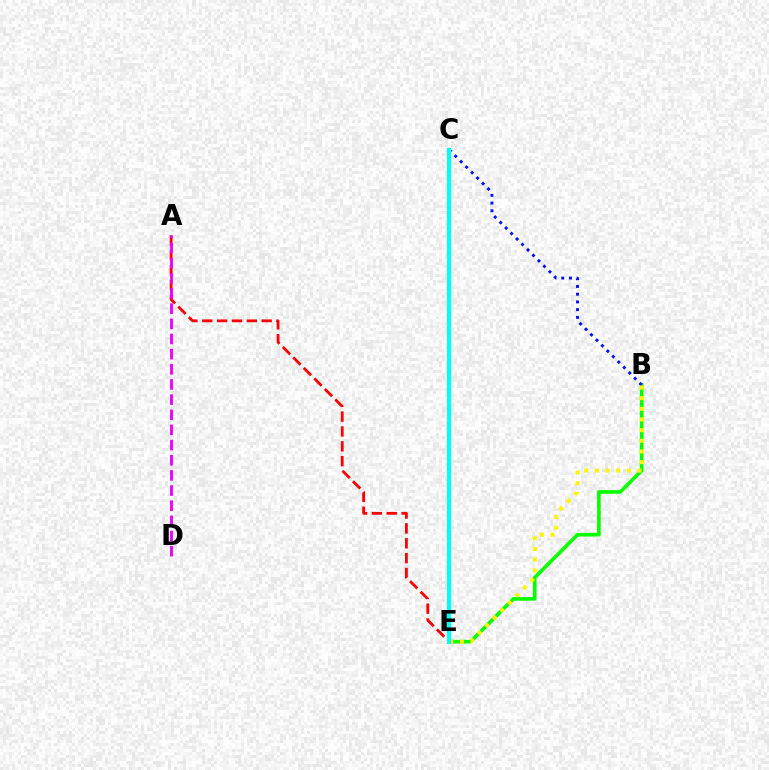{('B', 'E'): [{'color': '#08ff00', 'line_style': 'solid', 'thickness': 2.62}, {'color': '#fcf500', 'line_style': 'dotted', 'thickness': 2.9}], ('A', 'E'): [{'color': '#ff0000', 'line_style': 'dashed', 'thickness': 2.02}], ('B', 'C'): [{'color': '#0010ff', 'line_style': 'dotted', 'thickness': 2.1}], ('A', 'D'): [{'color': '#ee00ff', 'line_style': 'dashed', 'thickness': 2.06}], ('C', 'E'): [{'color': '#00fff6', 'line_style': 'solid', 'thickness': 2.95}]}